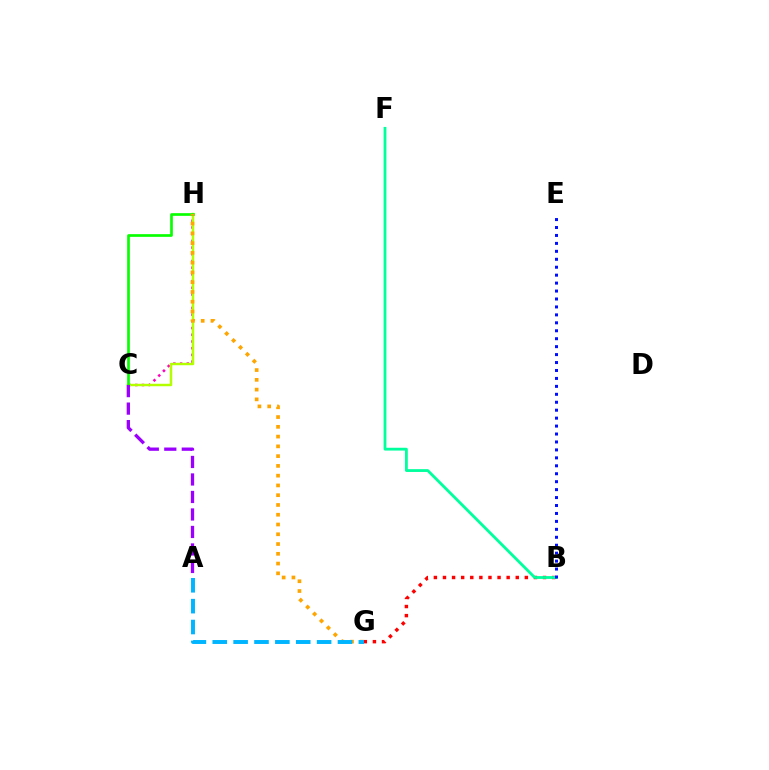{('B', 'G'): [{'color': '#ff0000', 'line_style': 'dotted', 'thickness': 2.47}], ('C', 'H'): [{'color': '#ff00bd', 'line_style': 'dotted', 'thickness': 1.82}, {'color': '#b3ff00', 'line_style': 'solid', 'thickness': 1.77}, {'color': '#08ff00', 'line_style': 'solid', 'thickness': 1.93}], ('B', 'F'): [{'color': '#00ff9d', 'line_style': 'solid', 'thickness': 2.02}], ('G', 'H'): [{'color': '#ffa500', 'line_style': 'dotted', 'thickness': 2.65}], ('B', 'E'): [{'color': '#0010ff', 'line_style': 'dotted', 'thickness': 2.16}], ('A', 'G'): [{'color': '#00b5ff', 'line_style': 'dashed', 'thickness': 2.83}], ('A', 'C'): [{'color': '#9b00ff', 'line_style': 'dashed', 'thickness': 2.38}]}